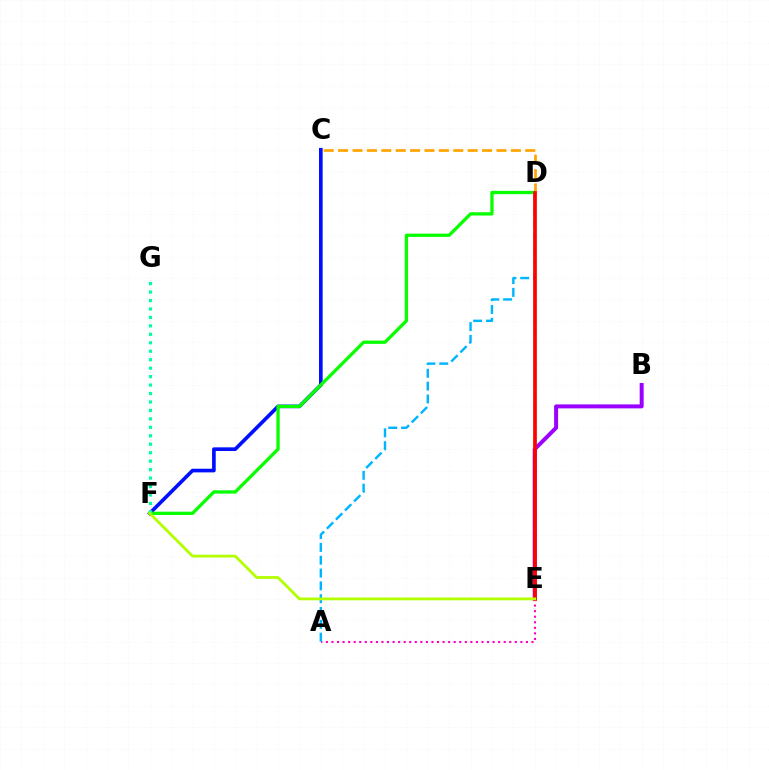{('C', 'F'): [{'color': '#0010ff', 'line_style': 'solid', 'thickness': 2.63}], ('B', 'E'): [{'color': '#9b00ff', 'line_style': 'solid', 'thickness': 2.86}], ('A', 'E'): [{'color': '#ff00bd', 'line_style': 'dotted', 'thickness': 1.51}], ('D', 'F'): [{'color': '#08ff00', 'line_style': 'solid', 'thickness': 2.37}], ('A', 'D'): [{'color': '#00b5ff', 'line_style': 'dashed', 'thickness': 1.74}], ('C', 'D'): [{'color': '#ffa500', 'line_style': 'dashed', 'thickness': 1.96}], ('D', 'E'): [{'color': '#ff0000', 'line_style': 'solid', 'thickness': 2.67}], ('F', 'G'): [{'color': '#00ff9d', 'line_style': 'dotted', 'thickness': 2.3}], ('E', 'F'): [{'color': '#b3ff00', 'line_style': 'solid', 'thickness': 2.01}]}